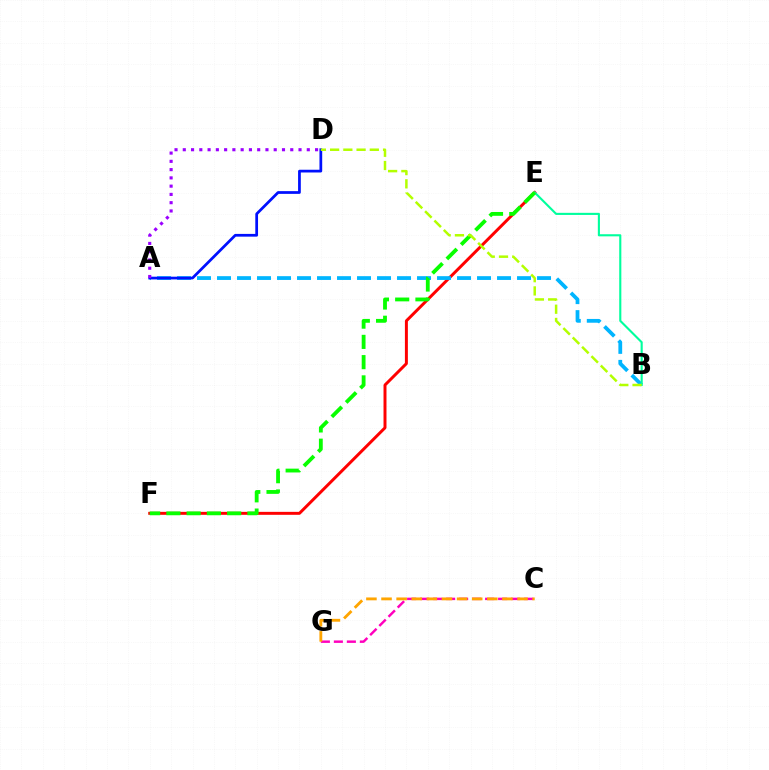{('E', 'F'): [{'color': '#ff0000', 'line_style': 'solid', 'thickness': 2.14}, {'color': '#08ff00', 'line_style': 'dashed', 'thickness': 2.75}], ('A', 'B'): [{'color': '#00b5ff', 'line_style': 'dashed', 'thickness': 2.72}], ('B', 'E'): [{'color': '#00ff9d', 'line_style': 'solid', 'thickness': 1.52}], ('A', 'D'): [{'color': '#0010ff', 'line_style': 'solid', 'thickness': 1.97}, {'color': '#9b00ff', 'line_style': 'dotted', 'thickness': 2.25}], ('C', 'G'): [{'color': '#ff00bd', 'line_style': 'dashed', 'thickness': 1.77}, {'color': '#ffa500', 'line_style': 'dashed', 'thickness': 2.05}], ('B', 'D'): [{'color': '#b3ff00', 'line_style': 'dashed', 'thickness': 1.8}]}